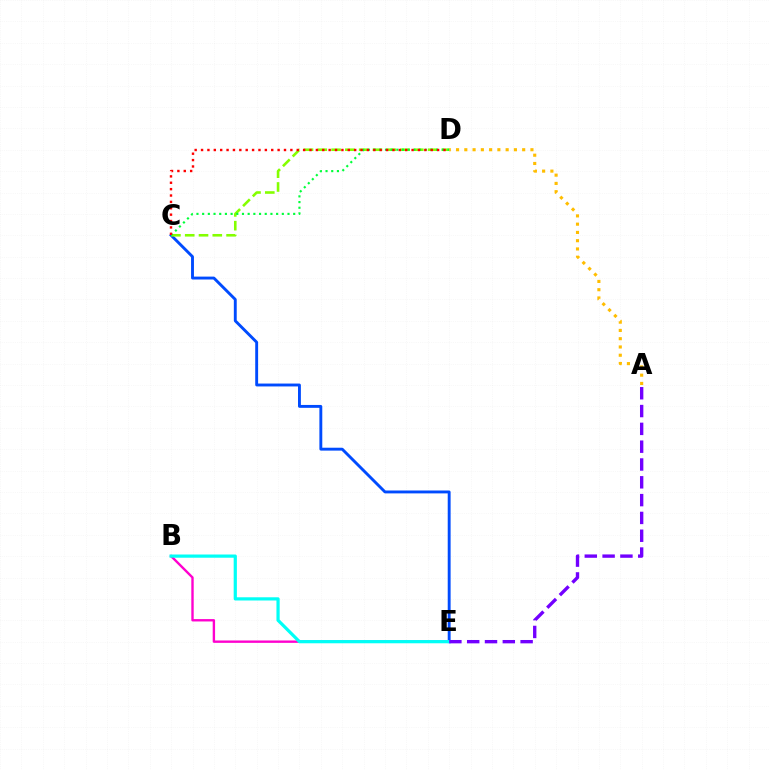{('C', 'E'): [{'color': '#004bff', 'line_style': 'solid', 'thickness': 2.08}], ('C', 'D'): [{'color': '#84ff00', 'line_style': 'dashed', 'thickness': 1.87}, {'color': '#00ff39', 'line_style': 'dotted', 'thickness': 1.55}, {'color': '#ff0000', 'line_style': 'dotted', 'thickness': 1.73}], ('A', 'D'): [{'color': '#ffbd00', 'line_style': 'dotted', 'thickness': 2.25}], ('B', 'E'): [{'color': '#ff00cf', 'line_style': 'solid', 'thickness': 1.71}, {'color': '#00fff6', 'line_style': 'solid', 'thickness': 2.31}], ('A', 'E'): [{'color': '#7200ff', 'line_style': 'dashed', 'thickness': 2.42}]}